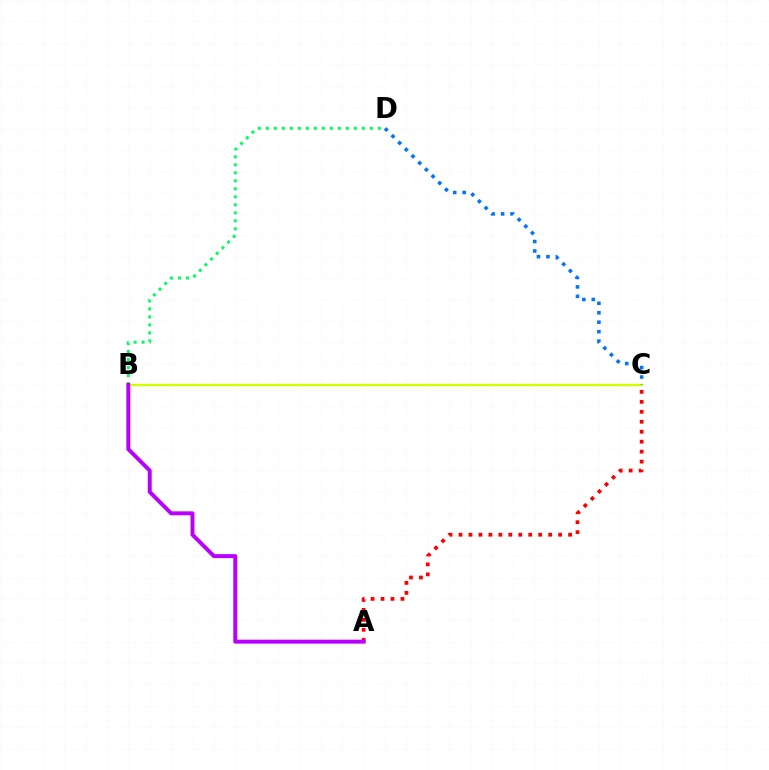{('B', 'D'): [{'color': '#00ff5c', 'line_style': 'dotted', 'thickness': 2.17}], ('B', 'C'): [{'color': '#d1ff00', 'line_style': 'solid', 'thickness': 1.7}], ('C', 'D'): [{'color': '#0074ff', 'line_style': 'dotted', 'thickness': 2.57}], ('A', 'C'): [{'color': '#ff0000', 'line_style': 'dotted', 'thickness': 2.71}], ('A', 'B'): [{'color': '#b900ff', 'line_style': 'solid', 'thickness': 2.85}]}